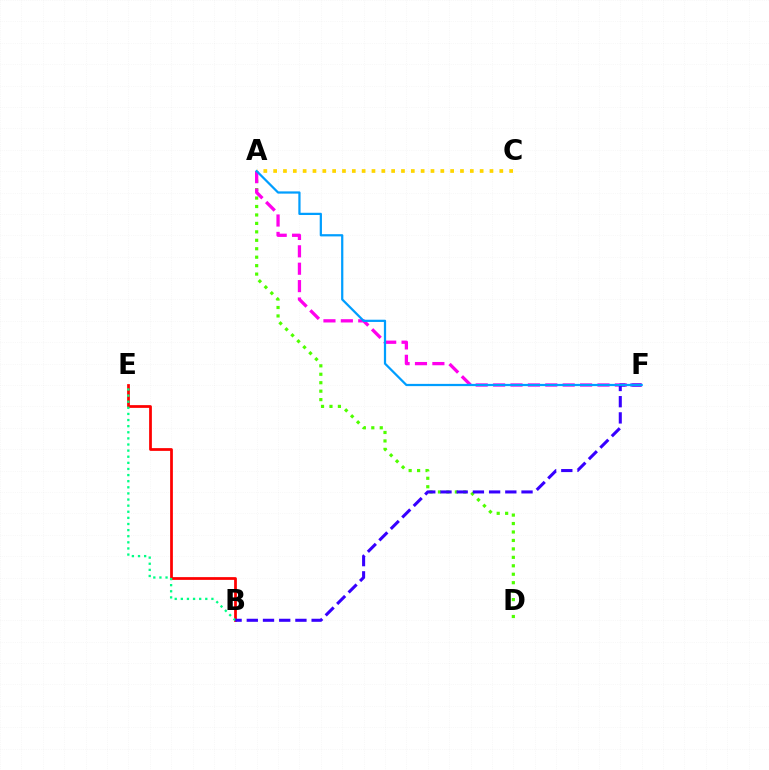{('A', 'C'): [{'color': '#ffd500', 'line_style': 'dotted', 'thickness': 2.67}], ('A', 'D'): [{'color': '#4fff00', 'line_style': 'dotted', 'thickness': 2.3}], ('B', 'E'): [{'color': '#ff0000', 'line_style': 'solid', 'thickness': 1.98}, {'color': '#00ff86', 'line_style': 'dotted', 'thickness': 1.66}], ('A', 'F'): [{'color': '#ff00ed', 'line_style': 'dashed', 'thickness': 2.36}, {'color': '#009eff', 'line_style': 'solid', 'thickness': 1.61}], ('B', 'F'): [{'color': '#3700ff', 'line_style': 'dashed', 'thickness': 2.2}]}